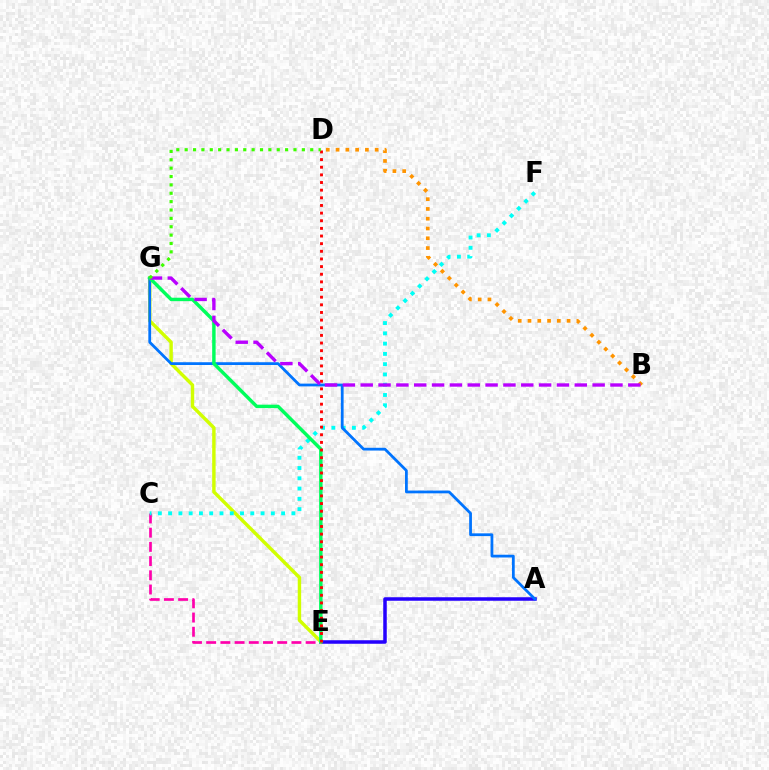{('A', 'E'): [{'color': '#2500ff', 'line_style': 'solid', 'thickness': 2.53}], ('C', 'E'): [{'color': '#ff00ac', 'line_style': 'dashed', 'thickness': 1.93}], ('E', 'G'): [{'color': '#d1ff00', 'line_style': 'solid', 'thickness': 2.46}, {'color': '#00ff5c', 'line_style': 'solid', 'thickness': 2.48}], ('C', 'F'): [{'color': '#00fff6', 'line_style': 'dotted', 'thickness': 2.79}], ('A', 'G'): [{'color': '#0074ff', 'line_style': 'solid', 'thickness': 1.99}], ('D', 'E'): [{'color': '#ff0000', 'line_style': 'dotted', 'thickness': 2.08}], ('B', 'D'): [{'color': '#ff9400', 'line_style': 'dotted', 'thickness': 2.66}], ('B', 'G'): [{'color': '#b900ff', 'line_style': 'dashed', 'thickness': 2.42}], ('D', 'G'): [{'color': '#3dff00', 'line_style': 'dotted', 'thickness': 2.27}]}